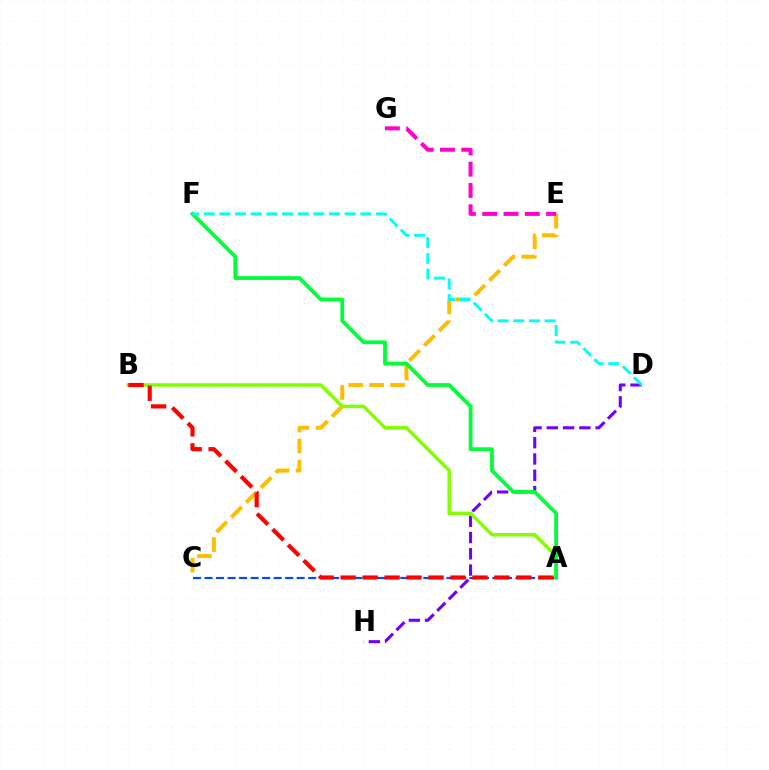{('A', 'C'): [{'color': '#004bff', 'line_style': 'dashed', 'thickness': 1.56}], ('C', 'E'): [{'color': '#ffbd00', 'line_style': 'dashed', 'thickness': 2.84}], ('D', 'H'): [{'color': '#7200ff', 'line_style': 'dashed', 'thickness': 2.21}], ('A', 'B'): [{'color': '#84ff00', 'line_style': 'solid', 'thickness': 2.5}, {'color': '#ff0000', 'line_style': 'dashed', 'thickness': 2.98}], ('A', 'F'): [{'color': '#00ff39', 'line_style': 'solid', 'thickness': 2.71}], ('D', 'F'): [{'color': '#00fff6', 'line_style': 'dashed', 'thickness': 2.13}], ('E', 'G'): [{'color': '#ff00cf', 'line_style': 'dashed', 'thickness': 2.89}]}